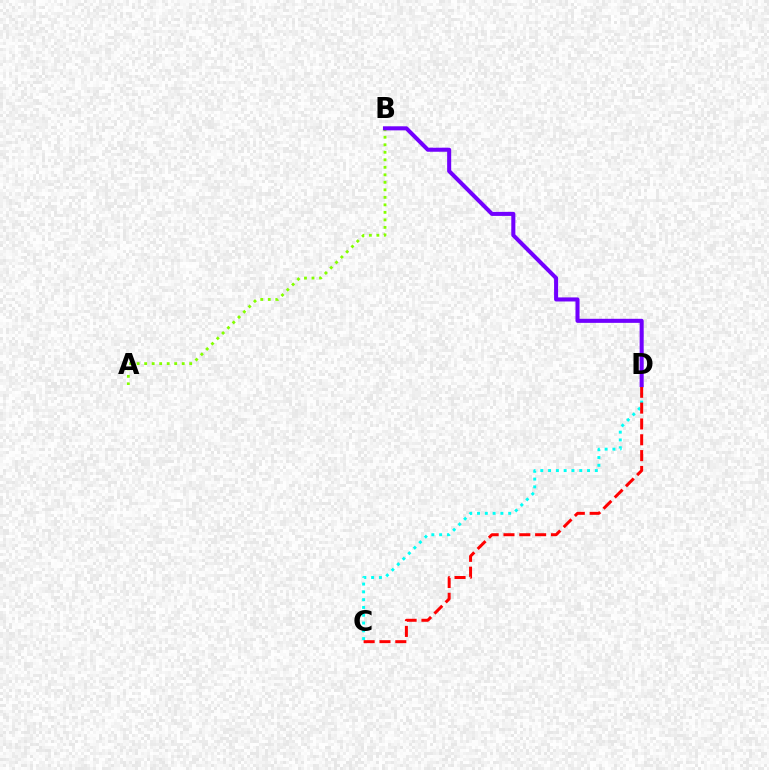{('C', 'D'): [{'color': '#00fff6', 'line_style': 'dotted', 'thickness': 2.12}, {'color': '#ff0000', 'line_style': 'dashed', 'thickness': 2.15}], ('A', 'B'): [{'color': '#84ff00', 'line_style': 'dotted', 'thickness': 2.04}], ('B', 'D'): [{'color': '#7200ff', 'line_style': 'solid', 'thickness': 2.92}]}